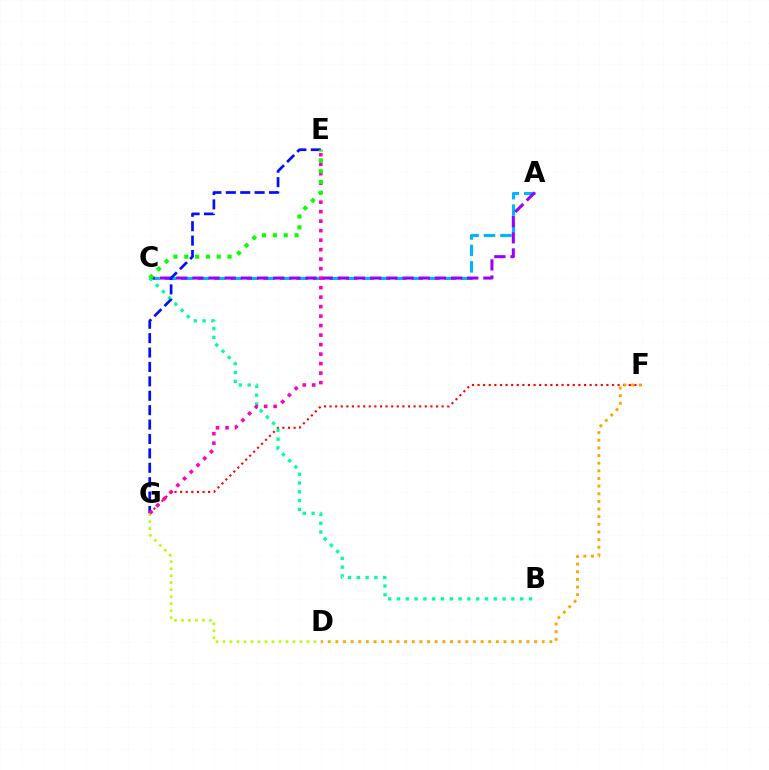{('F', 'G'): [{'color': '#ff0000', 'line_style': 'dotted', 'thickness': 1.52}], ('A', 'C'): [{'color': '#00b5ff', 'line_style': 'dashed', 'thickness': 2.23}, {'color': '#9b00ff', 'line_style': 'dashed', 'thickness': 2.2}], ('B', 'C'): [{'color': '#00ff9d', 'line_style': 'dotted', 'thickness': 2.39}], ('E', 'G'): [{'color': '#0010ff', 'line_style': 'dashed', 'thickness': 1.96}, {'color': '#ff00bd', 'line_style': 'dotted', 'thickness': 2.58}], ('D', 'G'): [{'color': '#b3ff00', 'line_style': 'dotted', 'thickness': 1.9}], ('C', 'E'): [{'color': '#08ff00', 'line_style': 'dotted', 'thickness': 2.94}], ('D', 'F'): [{'color': '#ffa500', 'line_style': 'dotted', 'thickness': 2.08}]}